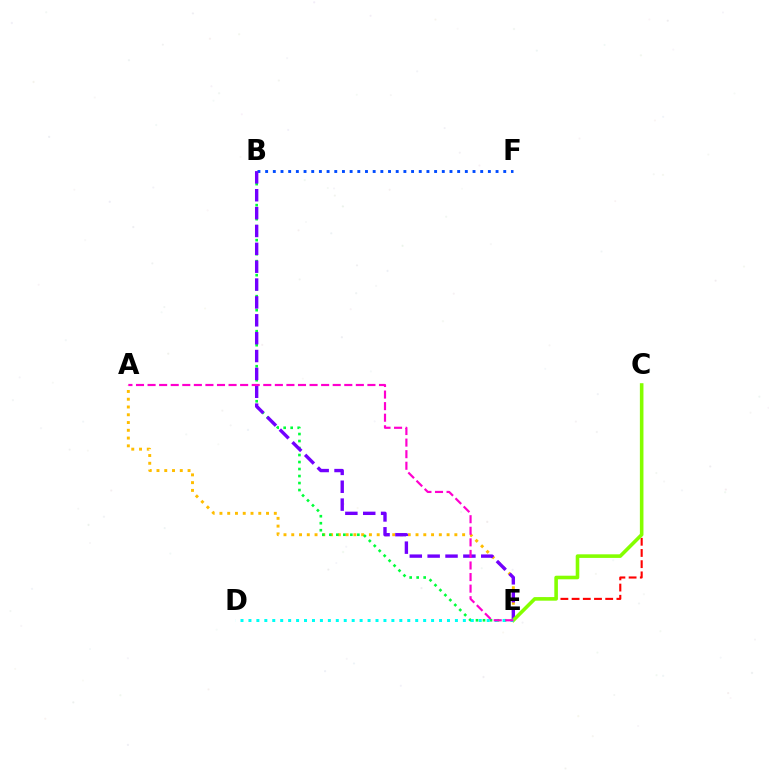{('C', 'E'): [{'color': '#ff0000', 'line_style': 'dashed', 'thickness': 1.52}, {'color': '#84ff00', 'line_style': 'solid', 'thickness': 2.58}], ('B', 'F'): [{'color': '#004bff', 'line_style': 'dotted', 'thickness': 2.09}], ('A', 'E'): [{'color': '#ffbd00', 'line_style': 'dotted', 'thickness': 2.11}, {'color': '#ff00cf', 'line_style': 'dashed', 'thickness': 1.57}], ('B', 'E'): [{'color': '#00ff39', 'line_style': 'dotted', 'thickness': 1.9}, {'color': '#7200ff', 'line_style': 'dashed', 'thickness': 2.43}], ('D', 'E'): [{'color': '#00fff6', 'line_style': 'dotted', 'thickness': 2.16}]}